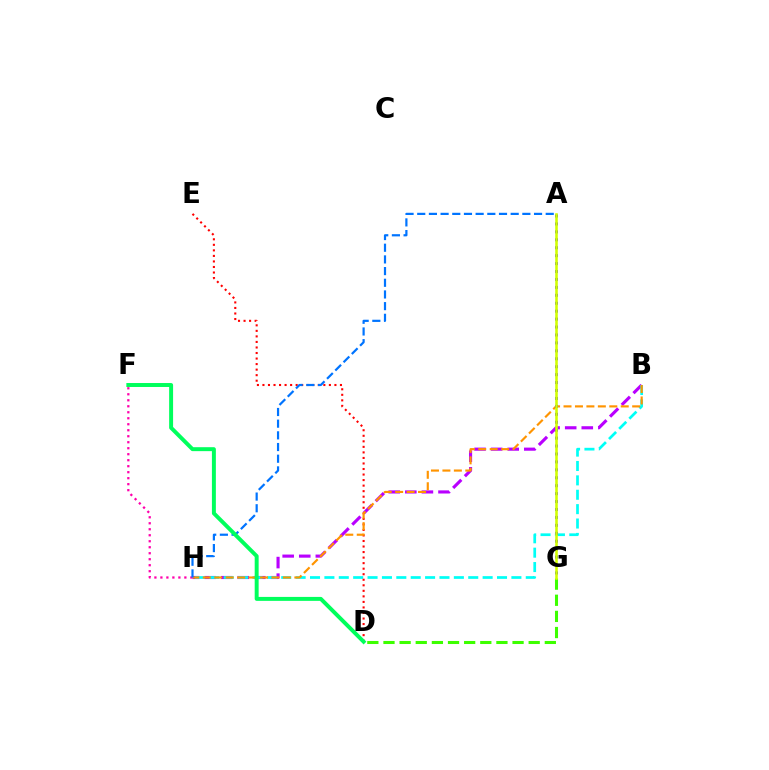{('B', 'H'): [{'color': '#b900ff', 'line_style': 'dashed', 'thickness': 2.25}, {'color': '#00fff6', 'line_style': 'dashed', 'thickness': 1.95}, {'color': '#ff9400', 'line_style': 'dashed', 'thickness': 1.55}], ('F', 'H'): [{'color': '#ff00ac', 'line_style': 'dotted', 'thickness': 1.63}], ('D', 'E'): [{'color': '#ff0000', 'line_style': 'dotted', 'thickness': 1.5}], ('A', 'H'): [{'color': '#0074ff', 'line_style': 'dashed', 'thickness': 1.59}], ('D', 'G'): [{'color': '#3dff00', 'line_style': 'dashed', 'thickness': 2.19}], ('A', 'G'): [{'color': '#2500ff', 'line_style': 'dotted', 'thickness': 2.16}, {'color': '#d1ff00', 'line_style': 'solid', 'thickness': 1.85}], ('D', 'F'): [{'color': '#00ff5c', 'line_style': 'solid', 'thickness': 2.84}]}